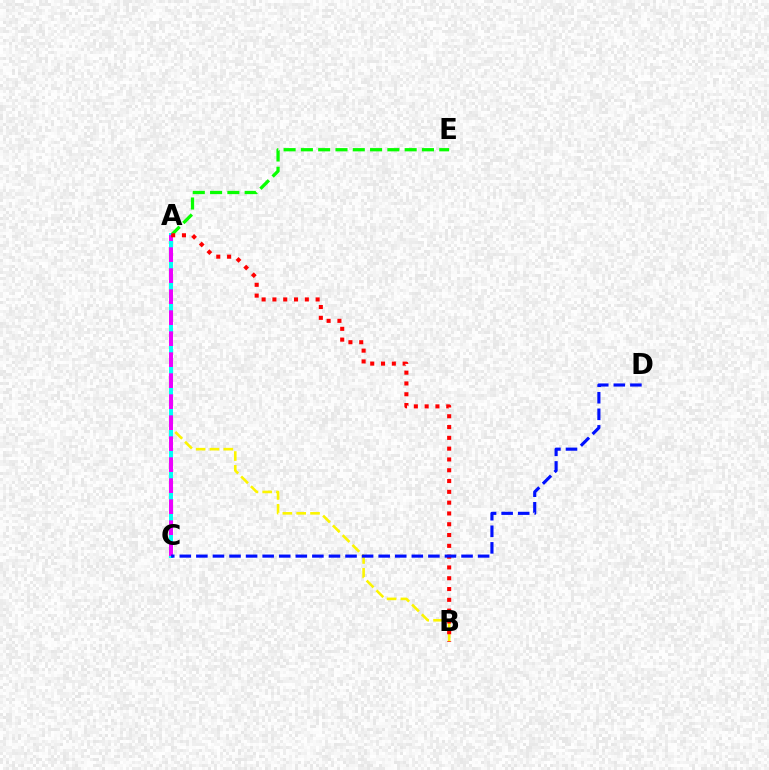{('A', 'B'): [{'color': '#fcf500', 'line_style': 'dashed', 'thickness': 1.88}, {'color': '#ff0000', 'line_style': 'dotted', 'thickness': 2.93}], ('A', 'E'): [{'color': '#08ff00', 'line_style': 'dashed', 'thickness': 2.35}], ('A', 'C'): [{'color': '#00fff6', 'line_style': 'solid', 'thickness': 2.85}, {'color': '#ee00ff', 'line_style': 'dashed', 'thickness': 2.85}], ('C', 'D'): [{'color': '#0010ff', 'line_style': 'dashed', 'thickness': 2.25}]}